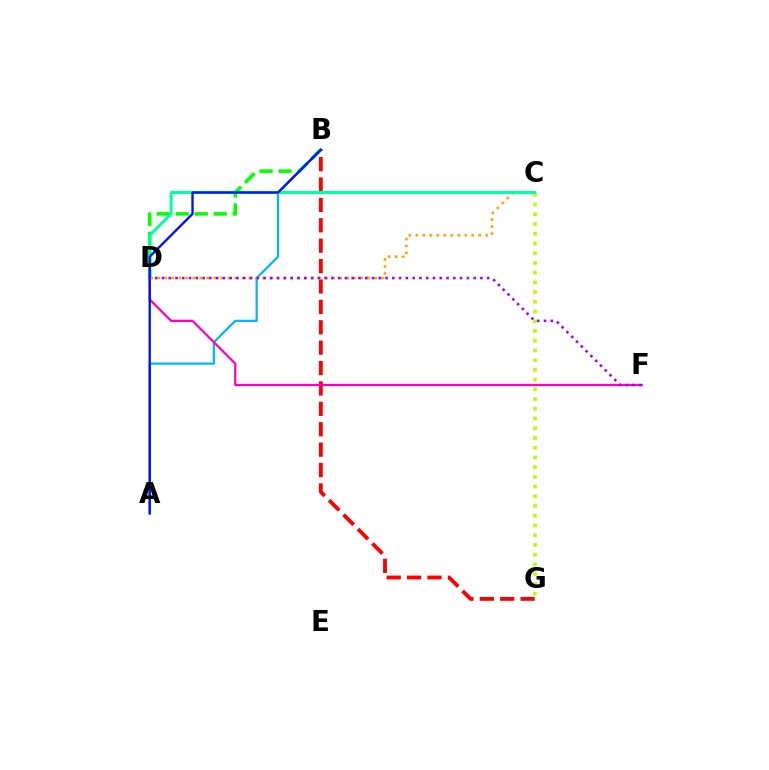{('B', 'G'): [{'color': '#ff0000', 'line_style': 'dashed', 'thickness': 2.77}], ('B', 'D'): [{'color': '#08ff00', 'line_style': 'dashed', 'thickness': 2.58}], ('A', 'B'): [{'color': '#00b5ff', 'line_style': 'solid', 'thickness': 1.59}, {'color': '#0010ff', 'line_style': 'solid', 'thickness': 1.68}], ('C', 'D'): [{'color': '#ffa500', 'line_style': 'dotted', 'thickness': 1.9}, {'color': '#00ff9d', 'line_style': 'solid', 'thickness': 2.14}], ('C', 'G'): [{'color': '#b3ff00', 'line_style': 'dotted', 'thickness': 2.64}], ('D', 'F'): [{'color': '#ff00bd', 'line_style': 'solid', 'thickness': 1.61}, {'color': '#9b00ff', 'line_style': 'dotted', 'thickness': 1.84}]}